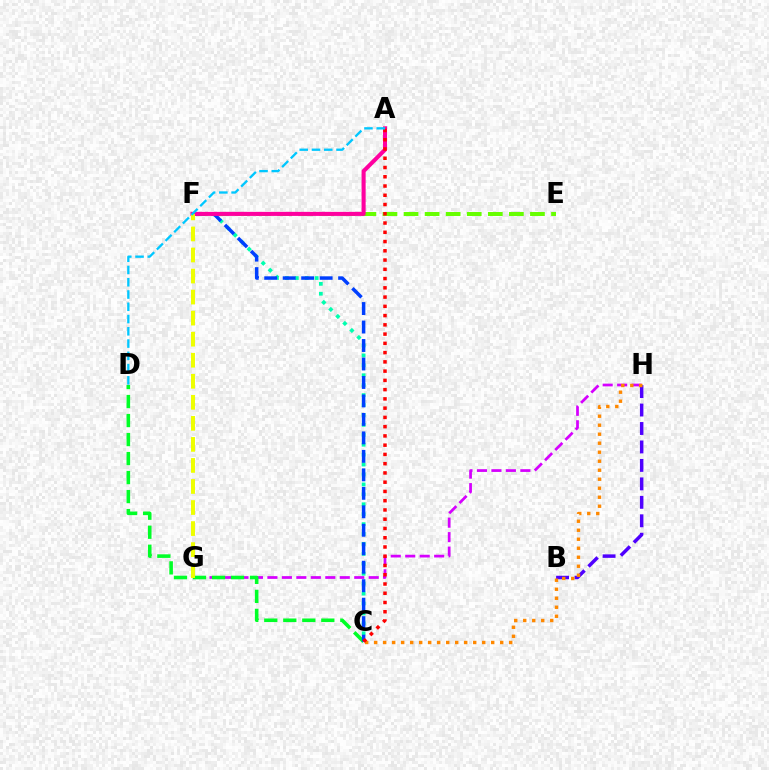{('G', 'H'): [{'color': '#d600ff', 'line_style': 'dashed', 'thickness': 1.97}], ('C', 'D'): [{'color': '#00ff27', 'line_style': 'dashed', 'thickness': 2.58}], ('C', 'F'): [{'color': '#00ffaf', 'line_style': 'dotted', 'thickness': 2.7}, {'color': '#003fff', 'line_style': 'dashed', 'thickness': 2.51}], ('E', 'F'): [{'color': '#66ff00', 'line_style': 'dashed', 'thickness': 2.86}], ('A', 'F'): [{'color': '#ff00a0', 'line_style': 'solid', 'thickness': 2.92}], ('B', 'H'): [{'color': '#4f00ff', 'line_style': 'dashed', 'thickness': 2.51}], ('C', 'H'): [{'color': '#ff8800', 'line_style': 'dotted', 'thickness': 2.45}], ('A', 'C'): [{'color': '#ff0000', 'line_style': 'dotted', 'thickness': 2.51}], ('F', 'G'): [{'color': '#eeff00', 'line_style': 'dashed', 'thickness': 2.86}], ('A', 'D'): [{'color': '#00c7ff', 'line_style': 'dashed', 'thickness': 1.67}]}